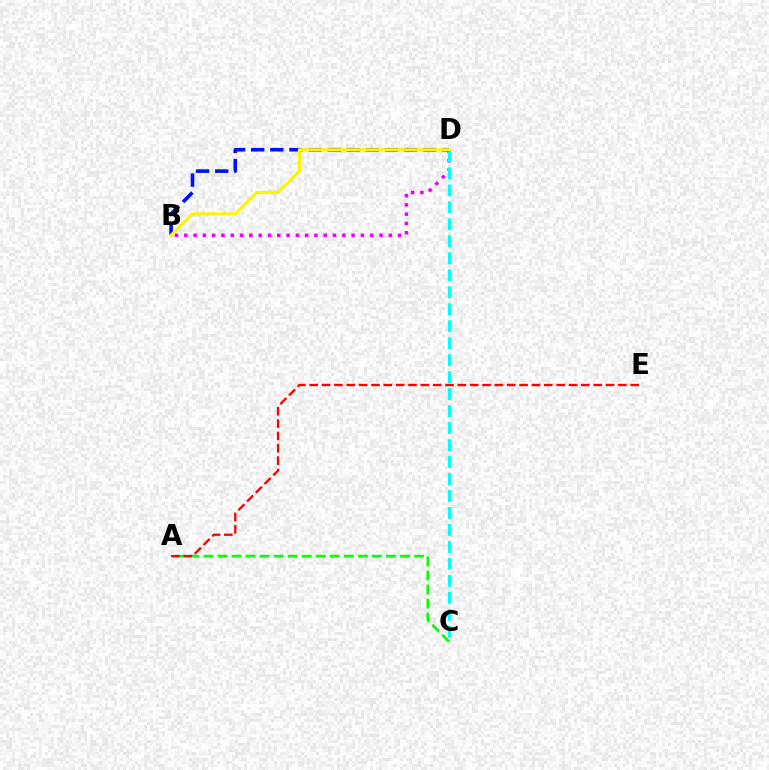{('A', 'C'): [{'color': '#08ff00', 'line_style': 'dashed', 'thickness': 1.91}], ('B', 'D'): [{'color': '#ee00ff', 'line_style': 'dotted', 'thickness': 2.53}, {'color': '#0010ff', 'line_style': 'dashed', 'thickness': 2.6}, {'color': '#fcf500', 'line_style': 'solid', 'thickness': 2.22}], ('C', 'D'): [{'color': '#00fff6', 'line_style': 'dashed', 'thickness': 2.31}], ('A', 'E'): [{'color': '#ff0000', 'line_style': 'dashed', 'thickness': 1.68}]}